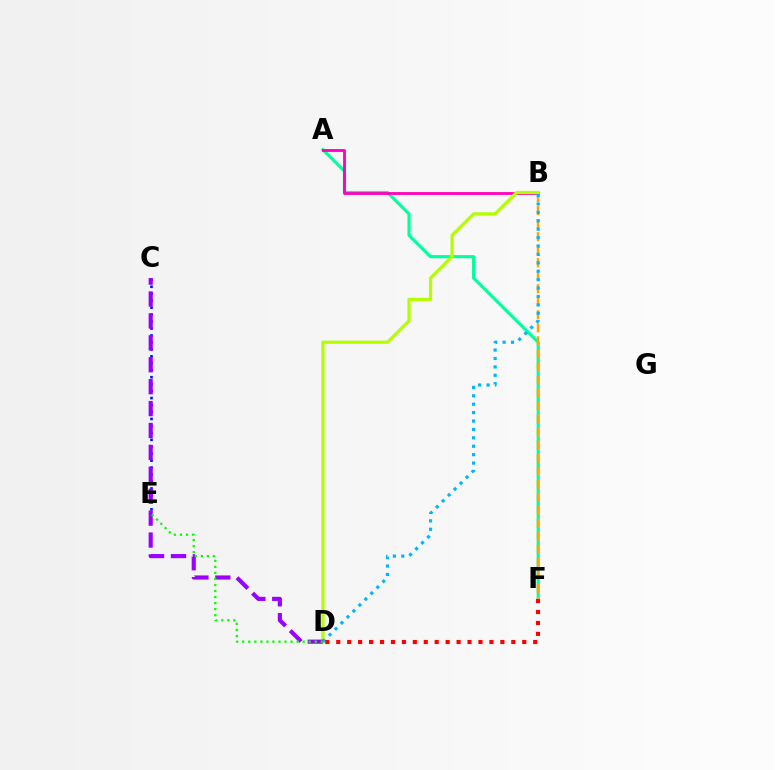{('A', 'F'): [{'color': '#00ff9d', 'line_style': 'solid', 'thickness': 2.25}], ('C', 'E'): [{'color': '#0010ff', 'line_style': 'dotted', 'thickness': 1.89}], ('A', 'B'): [{'color': '#ff00bd', 'line_style': 'solid', 'thickness': 2.03}], ('B', 'F'): [{'color': '#ffa500', 'line_style': 'dashed', 'thickness': 1.77}], ('B', 'D'): [{'color': '#b3ff00', 'line_style': 'solid', 'thickness': 2.32}, {'color': '#00b5ff', 'line_style': 'dotted', 'thickness': 2.28}], ('C', 'D'): [{'color': '#9b00ff', 'line_style': 'dashed', 'thickness': 2.98}], ('D', 'F'): [{'color': '#ff0000', 'line_style': 'dotted', 'thickness': 2.97}], ('D', 'E'): [{'color': '#08ff00', 'line_style': 'dotted', 'thickness': 1.64}]}